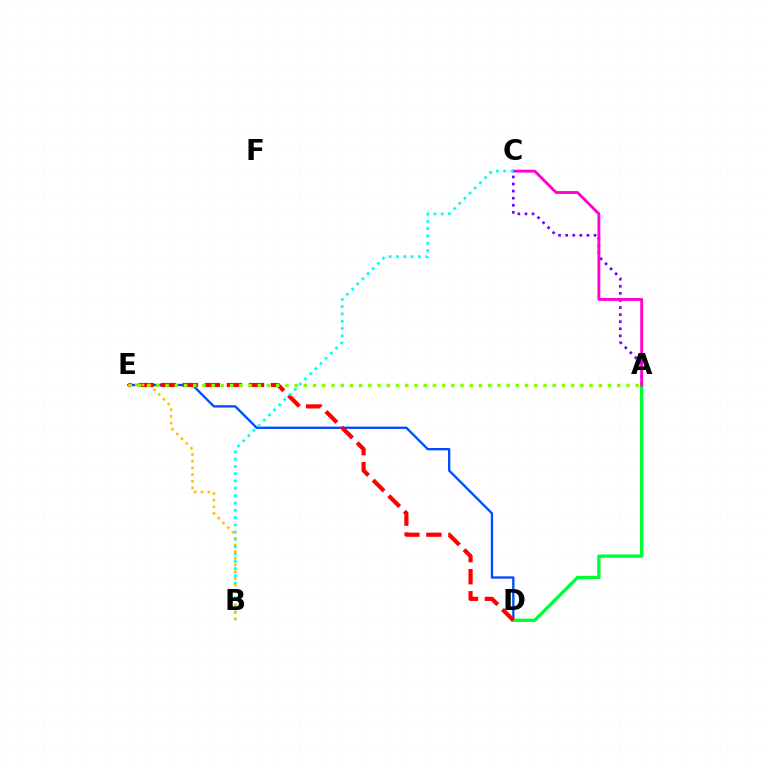{('A', 'C'): [{'color': '#7200ff', 'line_style': 'dotted', 'thickness': 1.92}, {'color': '#ff00cf', 'line_style': 'solid', 'thickness': 2.06}], ('D', 'E'): [{'color': '#004bff', 'line_style': 'solid', 'thickness': 1.67}, {'color': '#ff0000', 'line_style': 'dashed', 'thickness': 2.99}], ('A', 'D'): [{'color': '#00ff39', 'line_style': 'solid', 'thickness': 2.41}], ('A', 'E'): [{'color': '#84ff00', 'line_style': 'dotted', 'thickness': 2.5}], ('B', 'C'): [{'color': '#00fff6', 'line_style': 'dotted', 'thickness': 1.98}], ('B', 'E'): [{'color': '#ffbd00', 'line_style': 'dotted', 'thickness': 1.82}]}